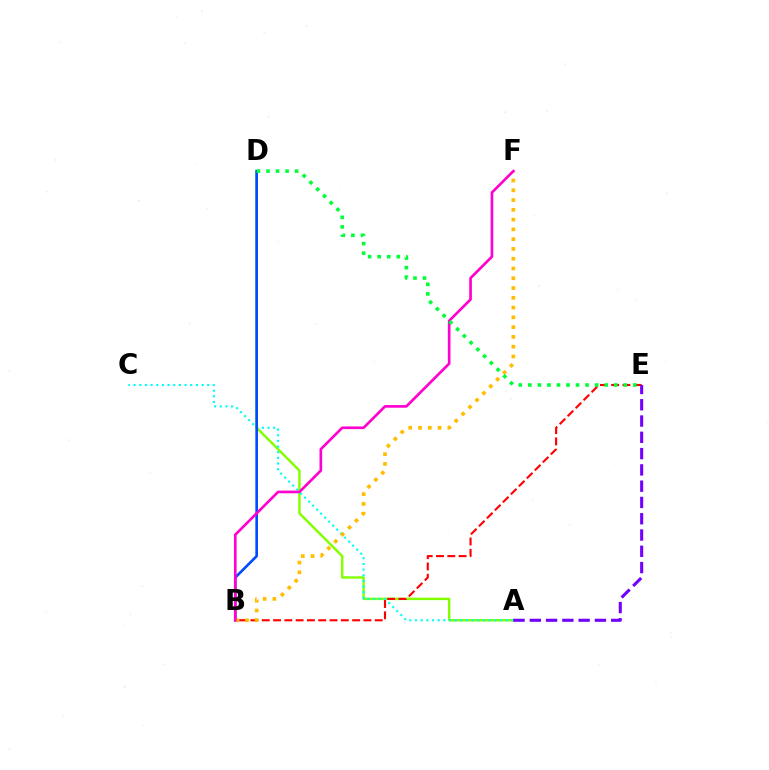{('A', 'D'): [{'color': '#84ff00', 'line_style': 'solid', 'thickness': 1.76}], ('A', 'C'): [{'color': '#00fff6', 'line_style': 'dotted', 'thickness': 1.54}], ('B', 'E'): [{'color': '#ff0000', 'line_style': 'dashed', 'thickness': 1.53}], ('B', 'D'): [{'color': '#004bff', 'line_style': 'solid', 'thickness': 1.91}], ('B', 'F'): [{'color': '#ffbd00', 'line_style': 'dotted', 'thickness': 2.66}, {'color': '#ff00cf', 'line_style': 'solid', 'thickness': 1.91}], ('D', 'E'): [{'color': '#00ff39', 'line_style': 'dotted', 'thickness': 2.59}], ('A', 'E'): [{'color': '#7200ff', 'line_style': 'dashed', 'thickness': 2.21}]}